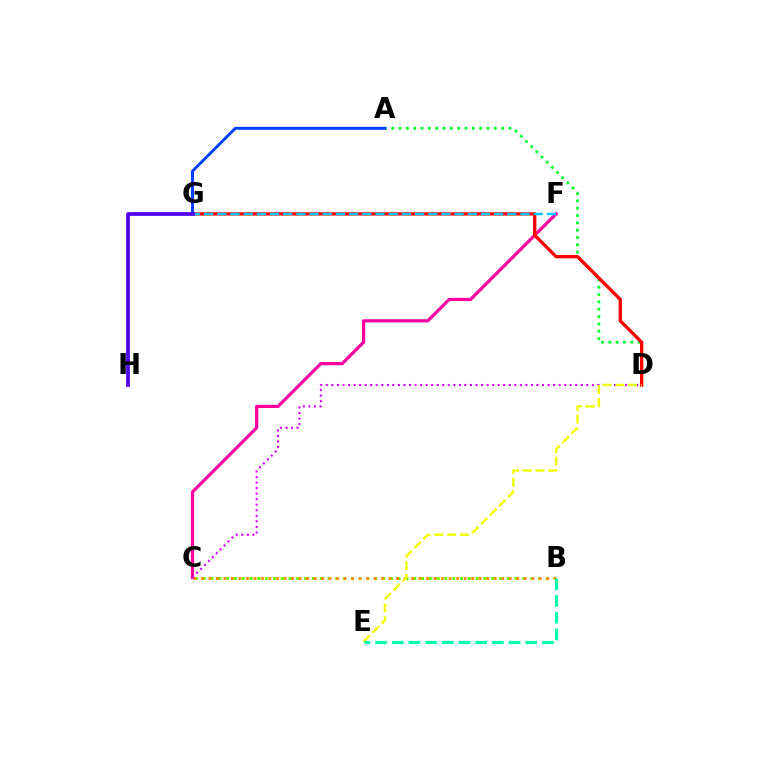{('C', 'F'): [{'color': '#ff00a0', 'line_style': 'solid', 'thickness': 2.32}], ('B', 'C'): [{'color': '#66ff00', 'line_style': 'dotted', 'thickness': 2.12}, {'color': '#ff8800', 'line_style': 'dotted', 'thickness': 2.04}], ('A', 'D'): [{'color': '#00ff27', 'line_style': 'dotted', 'thickness': 1.99}], ('C', 'D'): [{'color': '#d600ff', 'line_style': 'dotted', 'thickness': 1.51}], ('D', 'G'): [{'color': '#ff0000', 'line_style': 'solid', 'thickness': 2.38}], ('A', 'G'): [{'color': '#003fff', 'line_style': 'solid', 'thickness': 2.12}], ('F', 'G'): [{'color': '#00c7ff', 'line_style': 'dashed', 'thickness': 1.79}], ('G', 'H'): [{'color': '#4f00ff', 'line_style': 'solid', 'thickness': 2.68}], ('D', 'E'): [{'color': '#eeff00', 'line_style': 'dashed', 'thickness': 1.73}], ('B', 'E'): [{'color': '#00ffaf', 'line_style': 'dashed', 'thickness': 2.27}]}